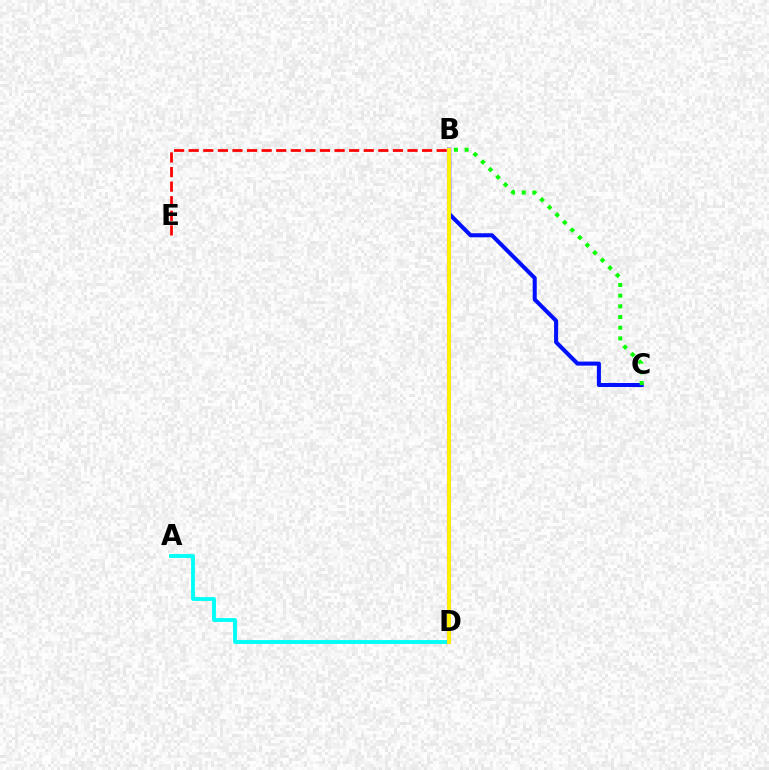{('B', 'E'): [{'color': '#ff0000', 'line_style': 'dashed', 'thickness': 1.98}], ('B', 'C'): [{'color': '#0010ff', 'line_style': 'solid', 'thickness': 2.92}, {'color': '#08ff00', 'line_style': 'dotted', 'thickness': 2.9}], ('A', 'D'): [{'color': '#00fff6', 'line_style': 'solid', 'thickness': 2.78}], ('B', 'D'): [{'color': '#ee00ff', 'line_style': 'solid', 'thickness': 2.95}, {'color': '#fcf500', 'line_style': 'solid', 'thickness': 2.8}]}